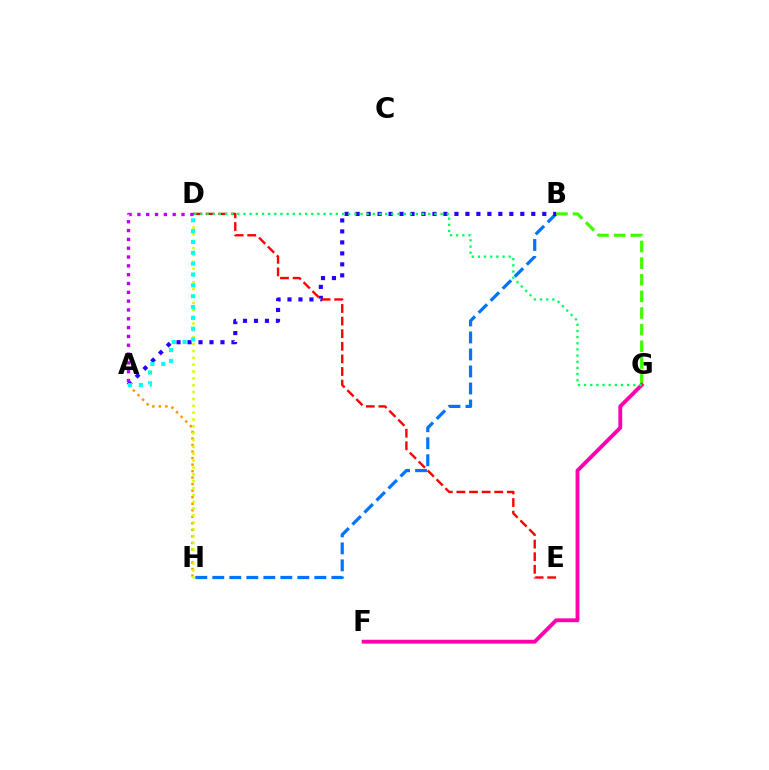{('B', 'H'): [{'color': '#0074ff', 'line_style': 'dashed', 'thickness': 2.31}], ('A', 'H'): [{'color': '#ff9400', 'line_style': 'dotted', 'thickness': 1.77}], ('B', 'G'): [{'color': '#3dff00', 'line_style': 'dashed', 'thickness': 2.26}], ('A', 'B'): [{'color': '#2500ff', 'line_style': 'dotted', 'thickness': 2.98}], ('D', 'H'): [{'color': '#d1ff00', 'line_style': 'dotted', 'thickness': 1.86}], ('F', 'G'): [{'color': '#ff00ac', 'line_style': 'solid', 'thickness': 2.77}], ('A', 'D'): [{'color': '#00fff6', 'line_style': 'dotted', 'thickness': 2.95}, {'color': '#b900ff', 'line_style': 'dotted', 'thickness': 2.4}], ('D', 'E'): [{'color': '#ff0000', 'line_style': 'dashed', 'thickness': 1.71}], ('D', 'G'): [{'color': '#00ff5c', 'line_style': 'dotted', 'thickness': 1.67}]}